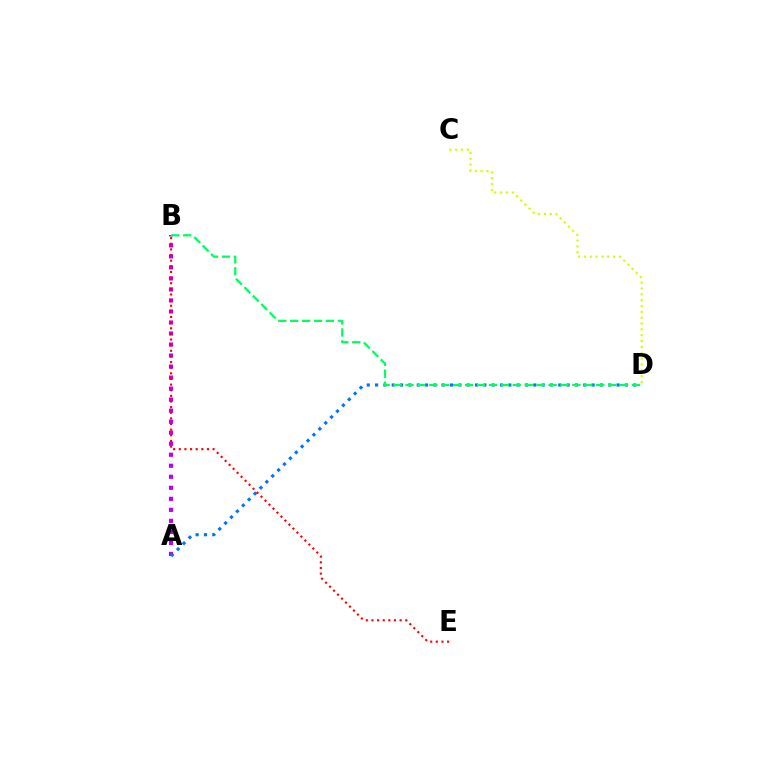{('C', 'D'): [{'color': '#d1ff00', 'line_style': 'dotted', 'thickness': 1.59}], ('A', 'B'): [{'color': '#b900ff', 'line_style': 'dotted', 'thickness': 2.99}], ('A', 'D'): [{'color': '#0074ff', 'line_style': 'dotted', 'thickness': 2.26}], ('B', 'E'): [{'color': '#ff0000', 'line_style': 'dotted', 'thickness': 1.53}], ('B', 'D'): [{'color': '#00ff5c', 'line_style': 'dashed', 'thickness': 1.62}]}